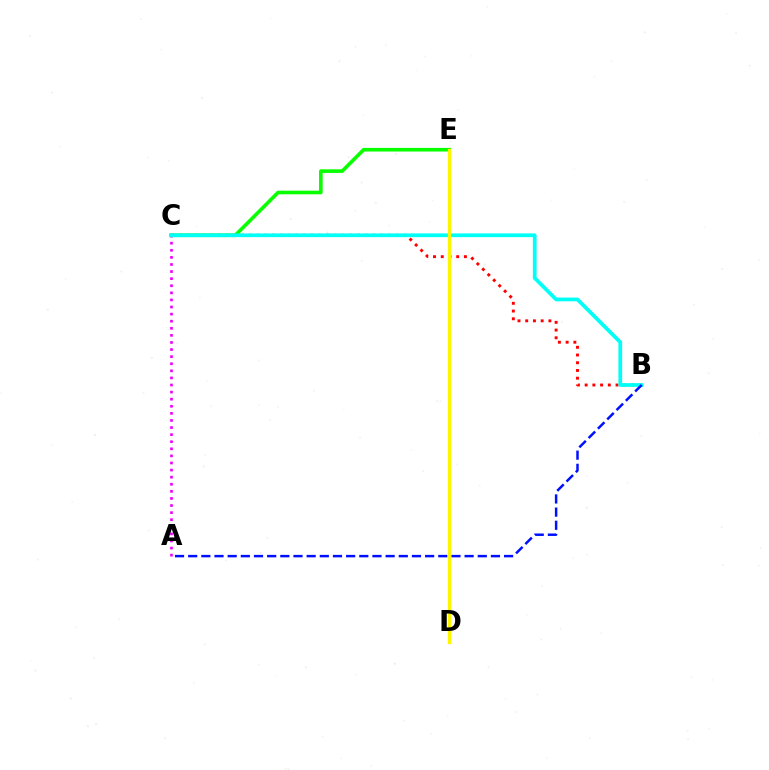{('C', 'E'): [{'color': '#08ff00', 'line_style': 'solid', 'thickness': 2.61}], ('A', 'C'): [{'color': '#ee00ff', 'line_style': 'dotted', 'thickness': 1.93}], ('B', 'C'): [{'color': '#ff0000', 'line_style': 'dotted', 'thickness': 2.1}, {'color': '#00fff6', 'line_style': 'solid', 'thickness': 2.68}], ('A', 'B'): [{'color': '#0010ff', 'line_style': 'dashed', 'thickness': 1.79}], ('D', 'E'): [{'color': '#fcf500', 'line_style': 'solid', 'thickness': 2.37}]}